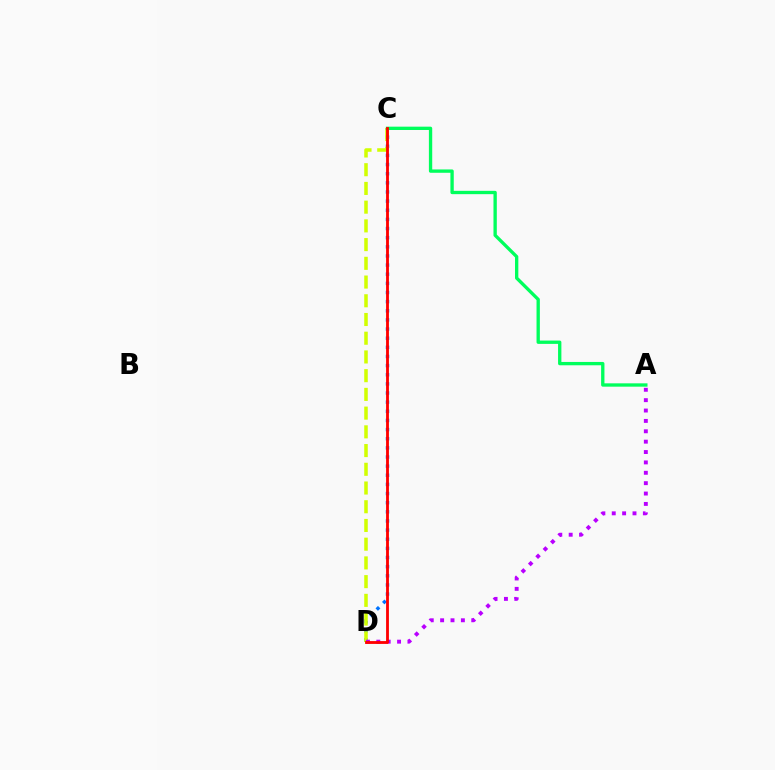{('C', 'D'): [{'color': '#0074ff', 'line_style': 'dotted', 'thickness': 2.48}, {'color': '#d1ff00', 'line_style': 'dashed', 'thickness': 2.54}, {'color': '#ff0000', 'line_style': 'solid', 'thickness': 2.03}], ('A', 'D'): [{'color': '#b900ff', 'line_style': 'dotted', 'thickness': 2.82}], ('A', 'C'): [{'color': '#00ff5c', 'line_style': 'solid', 'thickness': 2.4}]}